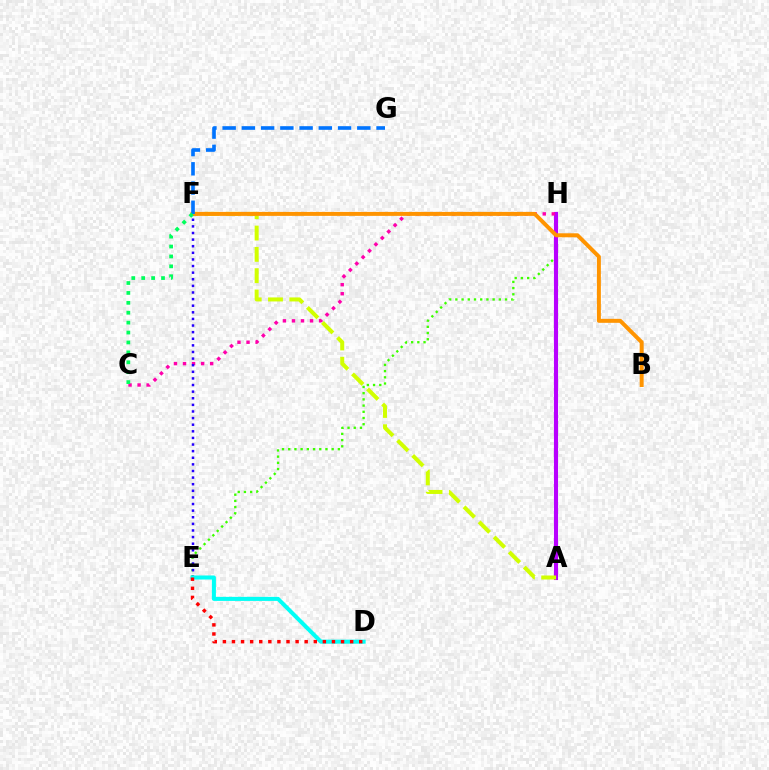{('E', 'H'): [{'color': '#3dff00', 'line_style': 'dotted', 'thickness': 1.69}], ('A', 'H'): [{'color': '#b900ff', 'line_style': 'solid', 'thickness': 2.96}], ('A', 'F'): [{'color': '#d1ff00', 'line_style': 'dashed', 'thickness': 2.89}], ('C', 'H'): [{'color': '#ff00ac', 'line_style': 'dotted', 'thickness': 2.46}], ('E', 'F'): [{'color': '#2500ff', 'line_style': 'dotted', 'thickness': 1.8}], ('B', 'F'): [{'color': '#ff9400', 'line_style': 'solid', 'thickness': 2.86}], ('D', 'E'): [{'color': '#00fff6', 'line_style': 'solid', 'thickness': 2.91}, {'color': '#ff0000', 'line_style': 'dotted', 'thickness': 2.47}], ('F', 'G'): [{'color': '#0074ff', 'line_style': 'dashed', 'thickness': 2.61}], ('C', 'F'): [{'color': '#00ff5c', 'line_style': 'dotted', 'thickness': 2.69}]}